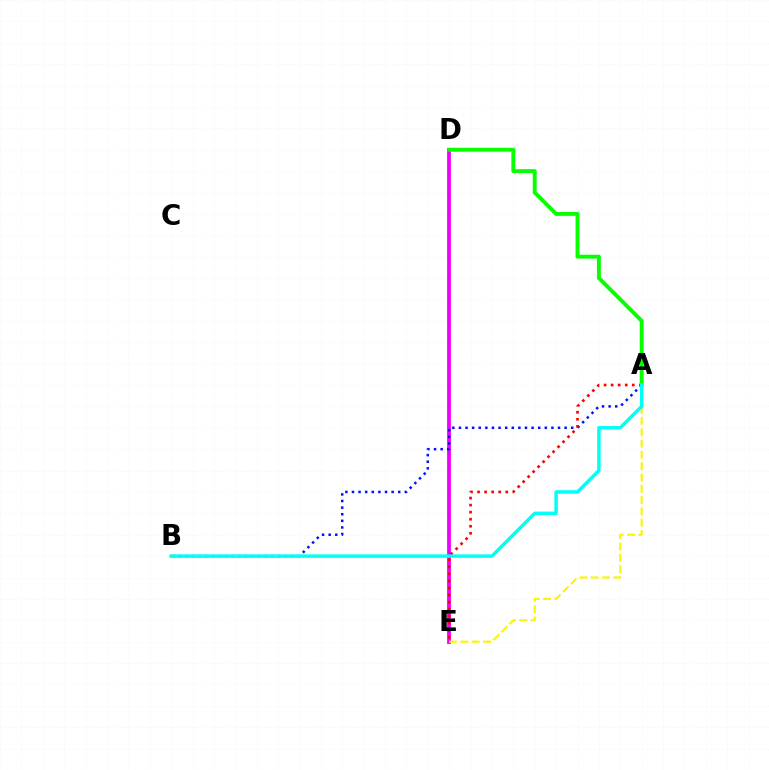{('D', 'E'): [{'color': '#ee00ff', 'line_style': 'solid', 'thickness': 2.73}], ('A', 'B'): [{'color': '#0010ff', 'line_style': 'dotted', 'thickness': 1.8}, {'color': '#00fff6', 'line_style': 'solid', 'thickness': 2.49}], ('A', 'E'): [{'color': '#ff0000', 'line_style': 'dotted', 'thickness': 1.92}, {'color': '#fcf500', 'line_style': 'dashed', 'thickness': 1.53}], ('A', 'D'): [{'color': '#08ff00', 'line_style': 'solid', 'thickness': 2.81}]}